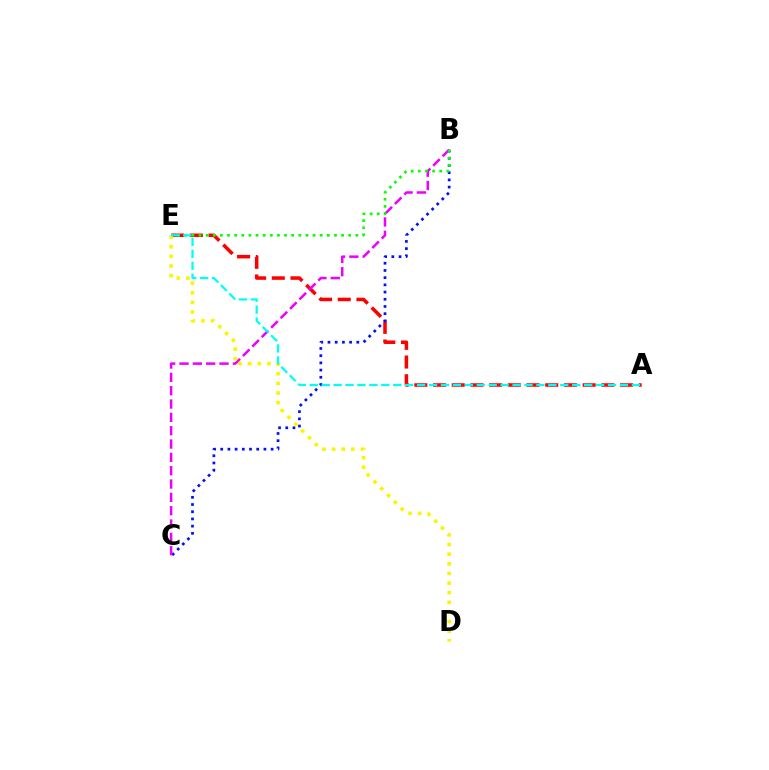{('A', 'E'): [{'color': '#ff0000', 'line_style': 'dashed', 'thickness': 2.54}, {'color': '#00fff6', 'line_style': 'dashed', 'thickness': 1.62}], ('B', 'C'): [{'color': '#0010ff', 'line_style': 'dotted', 'thickness': 1.96}, {'color': '#ee00ff', 'line_style': 'dashed', 'thickness': 1.81}], ('B', 'E'): [{'color': '#08ff00', 'line_style': 'dotted', 'thickness': 1.94}], ('D', 'E'): [{'color': '#fcf500', 'line_style': 'dotted', 'thickness': 2.62}]}